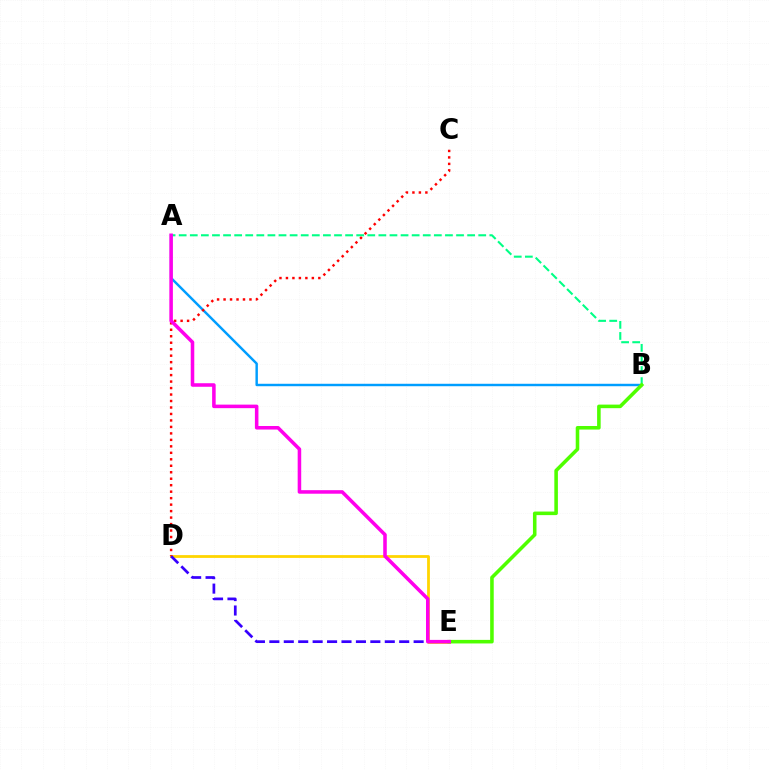{('D', 'E'): [{'color': '#ffd500', 'line_style': 'solid', 'thickness': 2.01}, {'color': '#3700ff', 'line_style': 'dashed', 'thickness': 1.96}], ('A', 'B'): [{'color': '#009eff', 'line_style': 'solid', 'thickness': 1.76}, {'color': '#00ff86', 'line_style': 'dashed', 'thickness': 1.51}], ('C', 'D'): [{'color': '#ff0000', 'line_style': 'dotted', 'thickness': 1.76}], ('B', 'E'): [{'color': '#4fff00', 'line_style': 'solid', 'thickness': 2.57}], ('A', 'E'): [{'color': '#ff00ed', 'line_style': 'solid', 'thickness': 2.55}]}